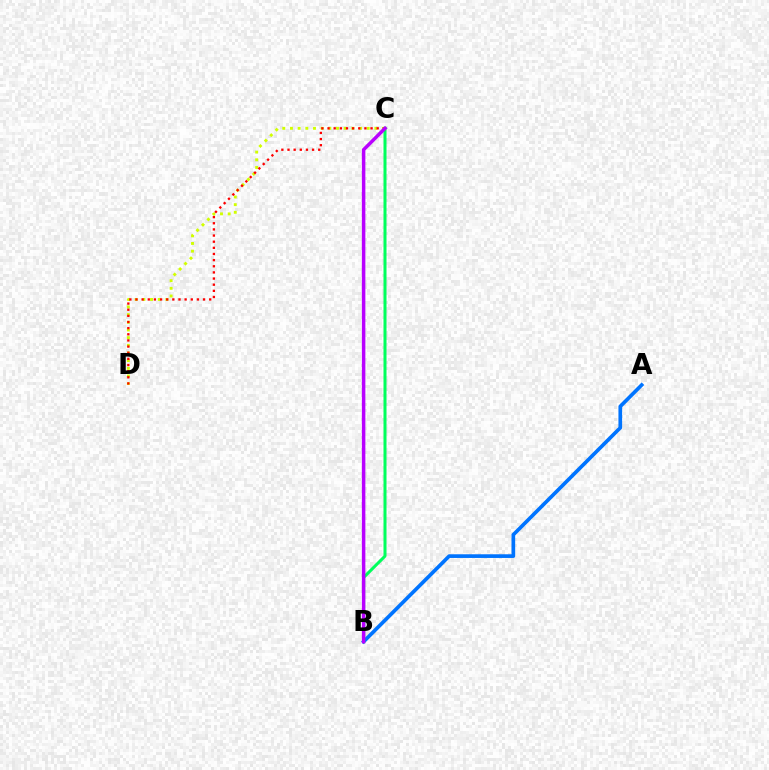{('C', 'D'): [{'color': '#d1ff00', 'line_style': 'dotted', 'thickness': 2.09}, {'color': '#ff0000', 'line_style': 'dotted', 'thickness': 1.67}], ('A', 'B'): [{'color': '#0074ff', 'line_style': 'solid', 'thickness': 2.65}], ('B', 'C'): [{'color': '#00ff5c', 'line_style': 'solid', 'thickness': 2.17}, {'color': '#b900ff', 'line_style': 'solid', 'thickness': 2.51}]}